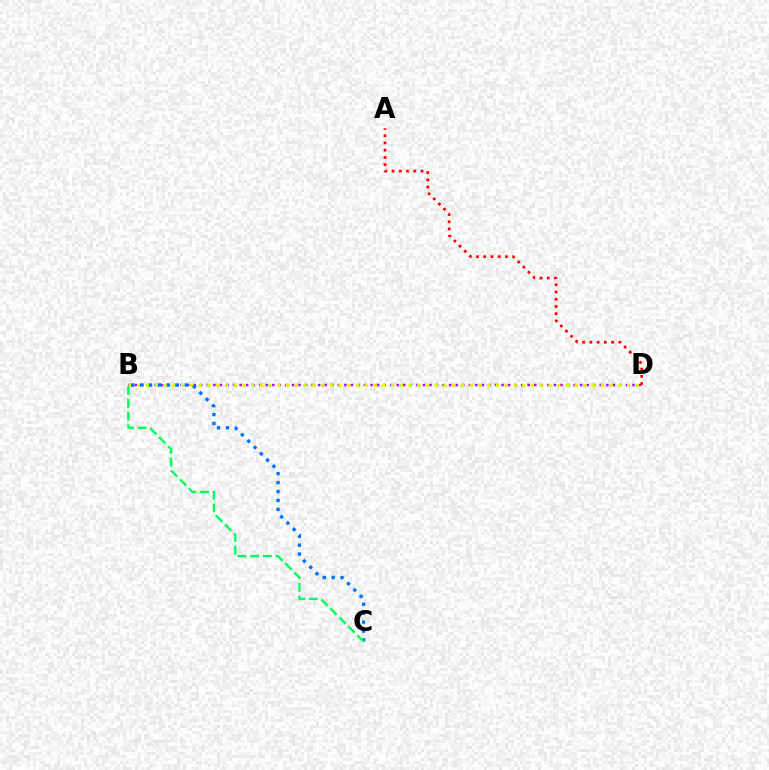{('B', 'D'): [{'color': '#b900ff', 'line_style': 'dotted', 'thickness': 1.78}, {'color': '#d1ff00', 'line_style': 'dotted', 'thickness': 2.38}], ('A', 'D'): [{'color': '#ff0000', 'line_style': 'dotted', 'thickness': 1.97}], ('B', 'C'): [{'color': '#0074ff', 'line_style': 'dotted', 'thickness': 2.43}, {'color': '#00ff5c', 'line_style': 'dashed', 'thickness': 1.73}]}